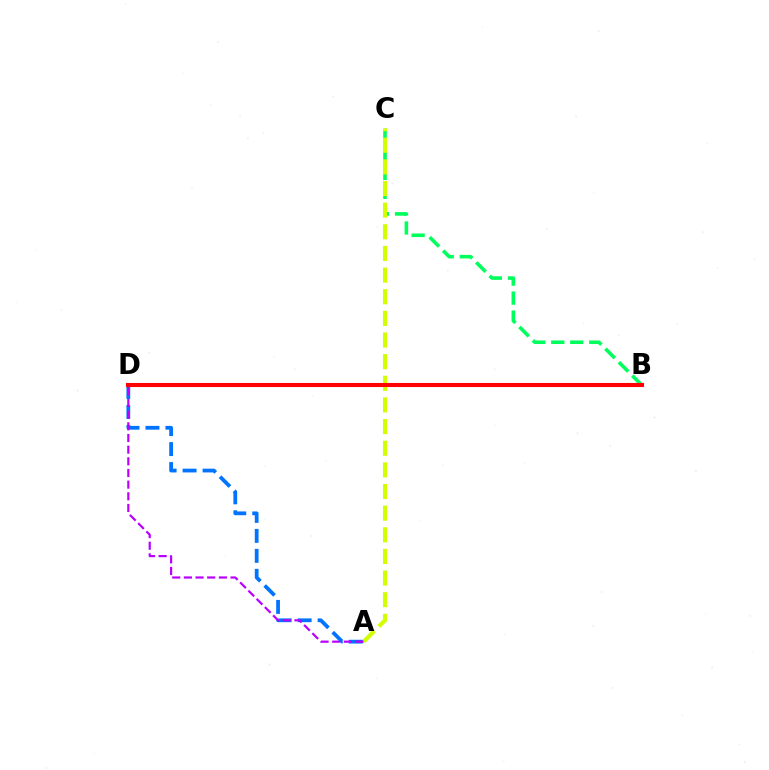{('B', 'C'): [{'color': '#00ff5c', 'line_style': 'dashed', 'thickness': 2.58}], ('A', 'C'): [{'color': '#d1ff00', 'line_style': 'dashed', 'thickness': 2.94}], ('A', 'D'): [{'color': '#0074ff', 'line_style': 'dashed', 'thickness': 2.71}, {'color': '#b900ff', 'line_style': 'dashed', 'thickness': 1.58}], ('B', 'D'): [{'color': '#ff0000', 'line_style': 'solid', 'thickness': 2.95}]}